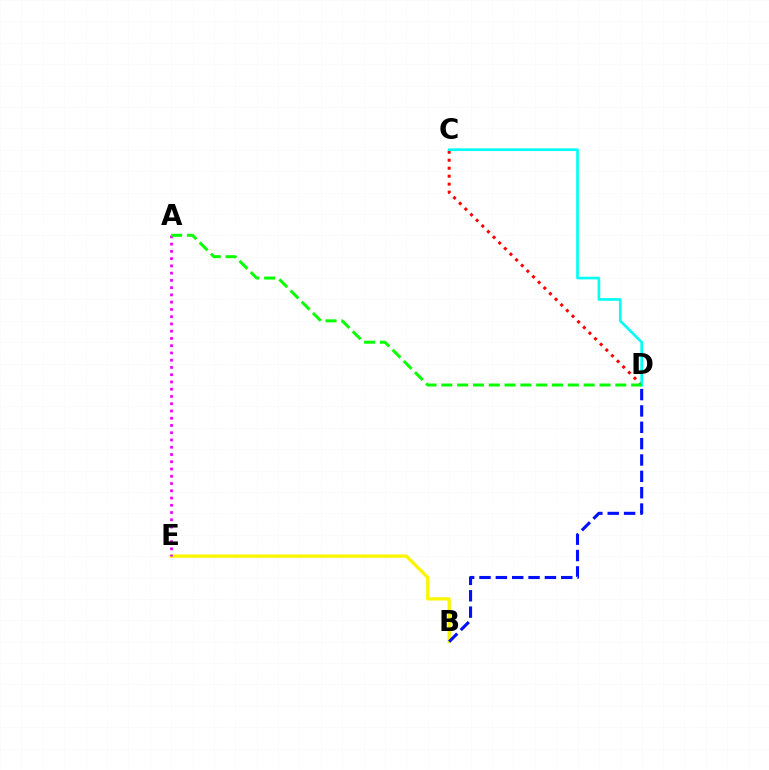{('B', 'E'): [{'color': '#fcf500', 'line_style': 'solid', 'thickness': 2.35}], ('A', 'E'): [{'color': '#ee00ff', 'line_style': 'dotted', 'thickness': 1.97}], ('C', 'D'): [{'color': '#ff0000', 'line_style': 'dotted', 'thickness': 2.17}, {'color': '#00fff6', 'line_style': 'solid', 'thickness': 1.91}], ('B', 'D'): [{'color': '#0010ff', 'line_style': 'dashed', 'thickness': 2.22}], ('A', 'D'): [{'color': '#08ff00', 'line_style': 'dashed', 'thickness': 2.15}]}